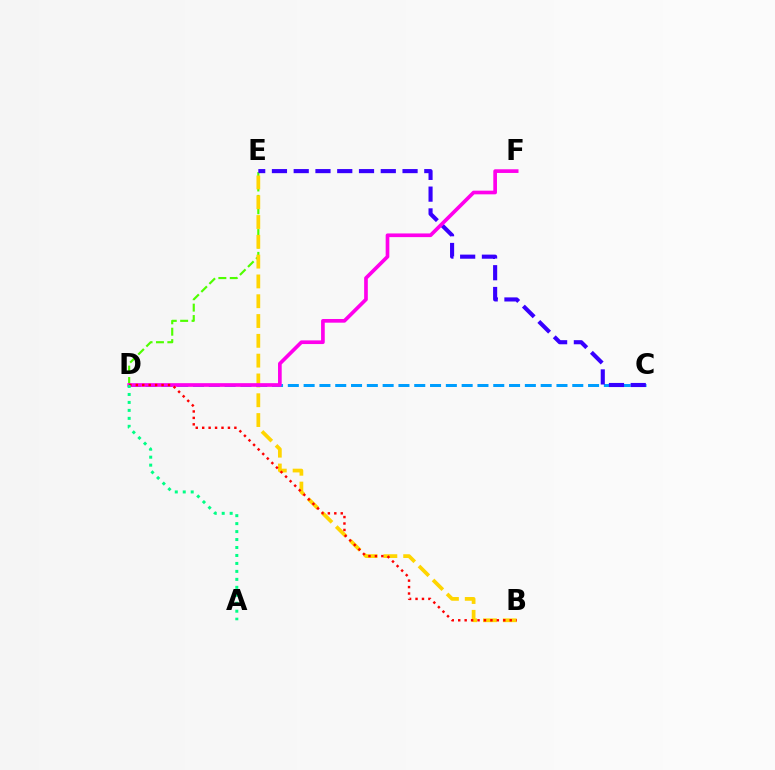{('D', 'E'): [{'color': '#4fff00', 'line_style': 'dashed', 'thickness': 1.55}], ('B', 'E'): [{'color': '#ffd500', 'line_style': 'dashed', 'thickness': 2.69}], ('C', 'D'): [{'color': '#009eff', 'line_style': 'dashed', 'thickness': 2.15}], ('C', 'E'): [{'color': '#3700ff', 'line_style': 'dashed', 'thickness': 2.96}], ('D', 'F'): [{'color': '#ff00ed', 'line_style': 'solid', 'thickness': 2.65}], ('B', 'D'): [{'color': '#ff0000', 'line_style': 'dotted', 'thickness': 1.75}], ('A', 'D'): [{'color': '#00ff86', 'line_style': 'dotted', 'thickness': 2.16}]}